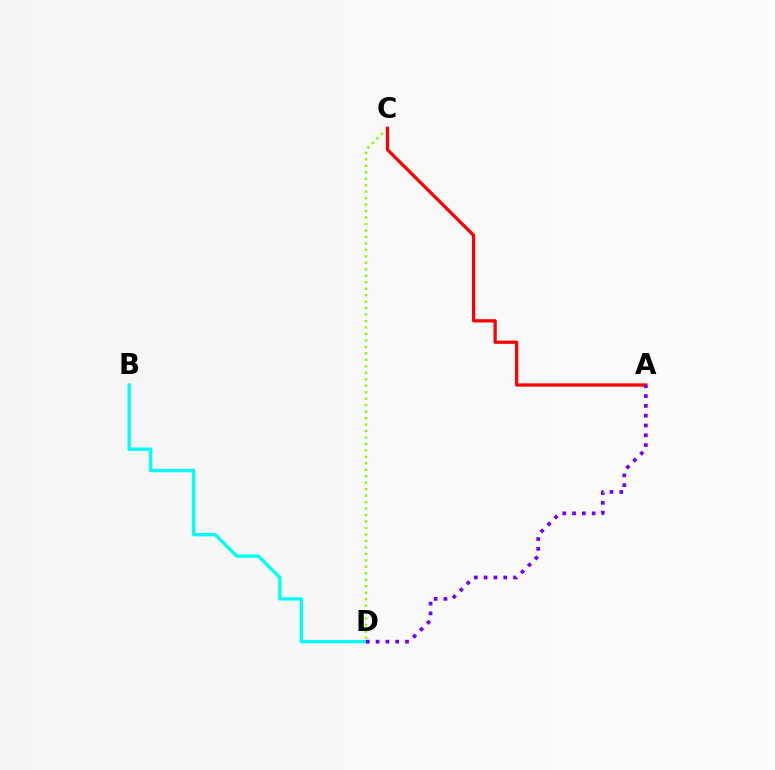{('C', 'D'): [{'color': '#84ff00', 'line_style': 'dotted', 'thickness': 1.76}], ('B', 'D'): [{'color': '#00fff6', 'line_style': 'solid', 'thickness': 2.4}], ('A', 'C'): [{'color': '#ff0000', 'line_style': 'solid', 'thickness': 2.34}], ('A', 'D'): [{'color': '#7200ff', 'line_style': 'dotted', 'thickness': 2.66}]}